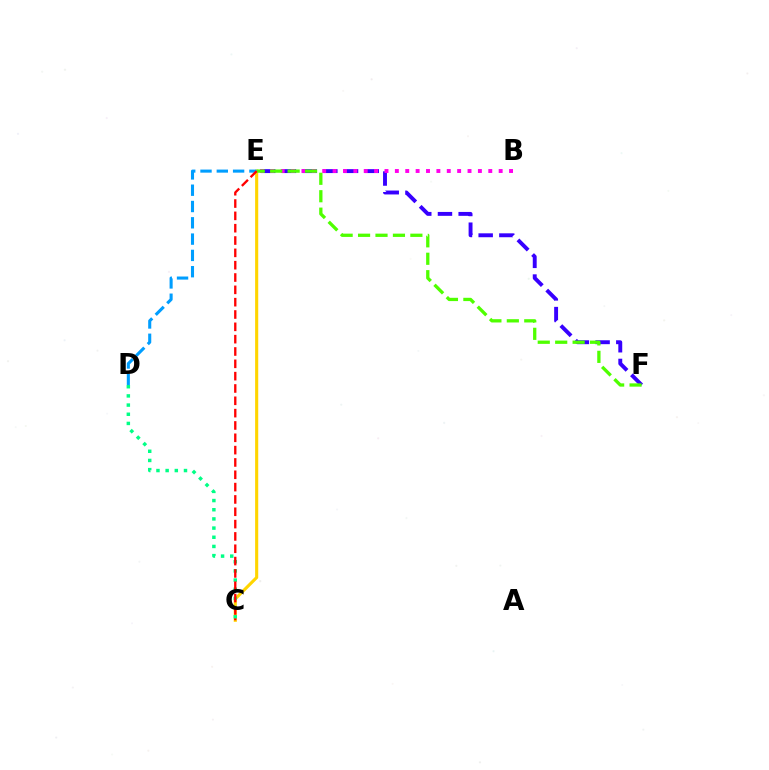{('E', 'F'): [{'color': '#3700ff', 'line_style': 'dashed', 'thickness': 2.81}, {'color': '#4fff00', 'line_style': 'dashed', 'thickness': 2.37}], ('C', 'E'): [{'color': '#ffd500', 'line_style': 'solid', 'thickness': 2.24}, {'color': '#ff0000', 'line_style': 'dashed', 'thickness': 1.67}], ('D', 'E'): [{'color': '#009eff', 'line_style': 'dashed', 'thickness': 2.21}], ('B', 'E'): [{'color': '#ff00ed', 'line_style': 'dotted', 'thickness': 2.82}], ('C', 'D'): [{'color': '#00ff86', 'line_style': 'dotted', 'thickness': 2.49}]}